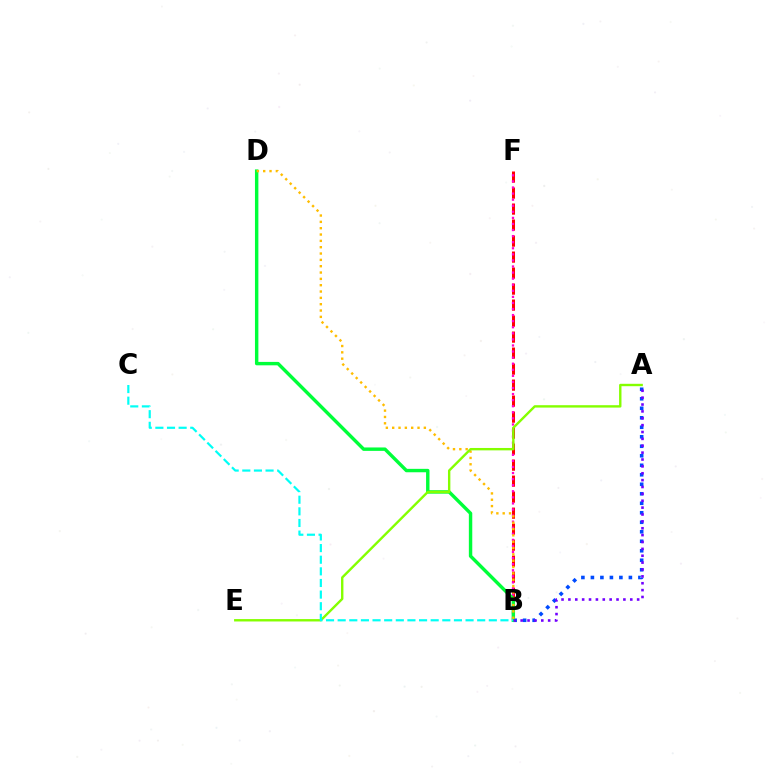{('A', 'B'): [{'color': '#004bff', 'line_style': 'dotted', 'thickness': 2.58}, {'color': '#7200ff', 'line_style': 'dotted', 'thickness': 1.87}], ('B', 'F'): [{'color': '#ff0000', 'line_style': 'dashed', 'thickness': 2.17}, {'color': '#ff00cf', 'line_style': 'dotted', 'thickness': 1.65}], ('B', 'D'): [{'color': '#00ff39', 'line_style': 'solid', 'thickness': 2.46}, {'color': '#ffbd00', 'line_style': 'dotted', 'thickness': 1.72}], ('A', 'E'): [{'color': '#84ff00', 'line_style': 'solid', 'thickness': 1.72}], ('B', 'C'): [{'color': '#00fff6', 'line_style': 'dashed', 'thickness': 1.58}]}